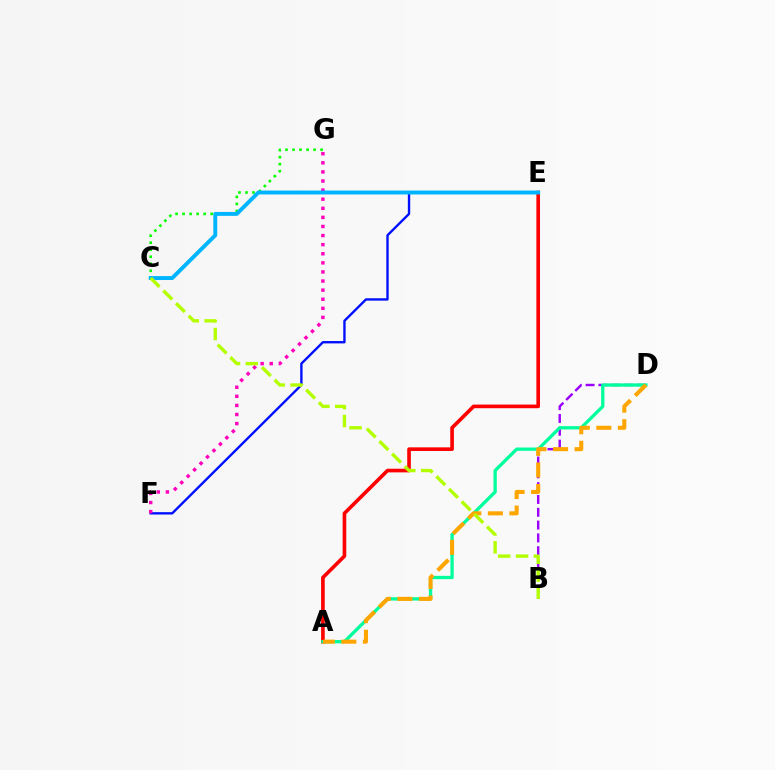{('A', 'E'): [{'color': '#ff0000', 'line_style': 'solid', 'thickness': 2.62}], ('E', 'F'): [{'color': '#0010ff', 'line_style': 'solid', 'thickness': 1.71}], ('B', 'D'): [{'color': '#9b00ff', 'line_style': 'dashed', 'thickness': 1.74}], ('C', 'G'): [{'color': '#08ff00', 'line_style': 'dotted', 'thickness': 1.91}], ('F', 'G'): [{'color': '#ff00bd', 'line_style': 'dotted', 'thickness': 2.47}], ('C', 'E'): [{'color': '#00b5ff', 'line_style': 'solid', 'thickness': 2.82}], ('A', 'D'): [{'color': '#00ff9d', 'line_style': 'solid', 'thickness': 2.37}, {'color': '#ffa500', 'line_style': 'dashed', 'thickness': 2.93}], ('B', 'C'): [{'color': '#b3ff00', 'line_style': 'dashed', 'thickness': 2.42}]}